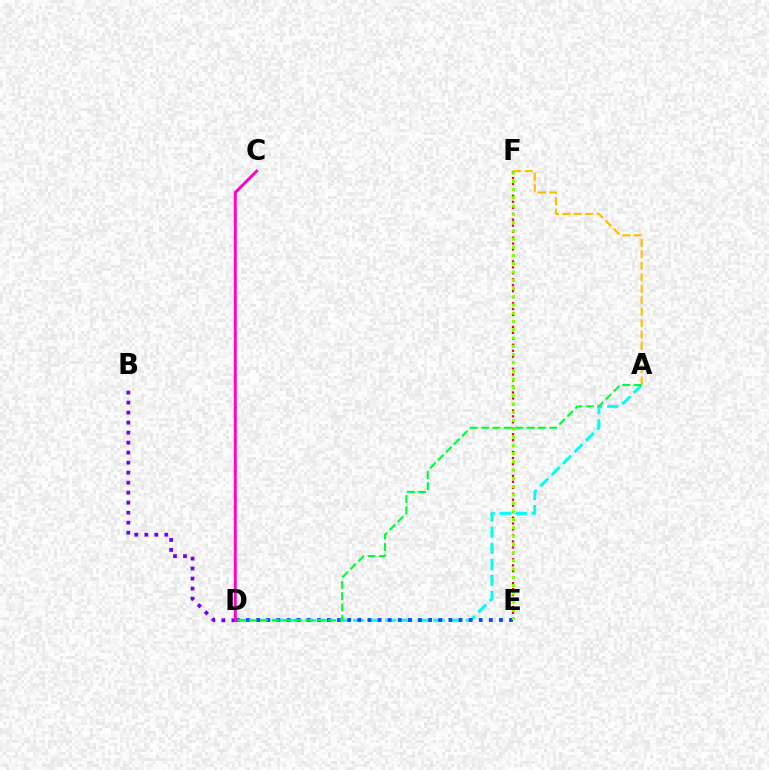{('A', 'D'): [{'color': '#00fff6', 'line_style': 'dashed', 'thickness': 2.18}, {'color': '#00ff39', 'line_style': 'dashed', 'thickness': 1.54}], ('D', 'E'): [{'color': '#004bff', 'line_style': 'dotted', 'thickness': 2.75}], ('E', 'F'): [{'color': '#ff0000', 'line_style': 'dotted', 'thickness': 1.62}, {'color': '#84ff00', 'line_style': 'dotted', 'thickness': 2.24}], ('B', 'D'): [{'color': '#7200ff', 'line_style': 'dotted', 'thickness': 2.72}], ('A', 'F'): [{'color': '#ffbd00', 'line_style': 'dashed', 'thickness': 1.56}], ('C', 'D'): [{'color': '#ff00cf', 'line_style': 'solid', 'thickness': 2.12}]}